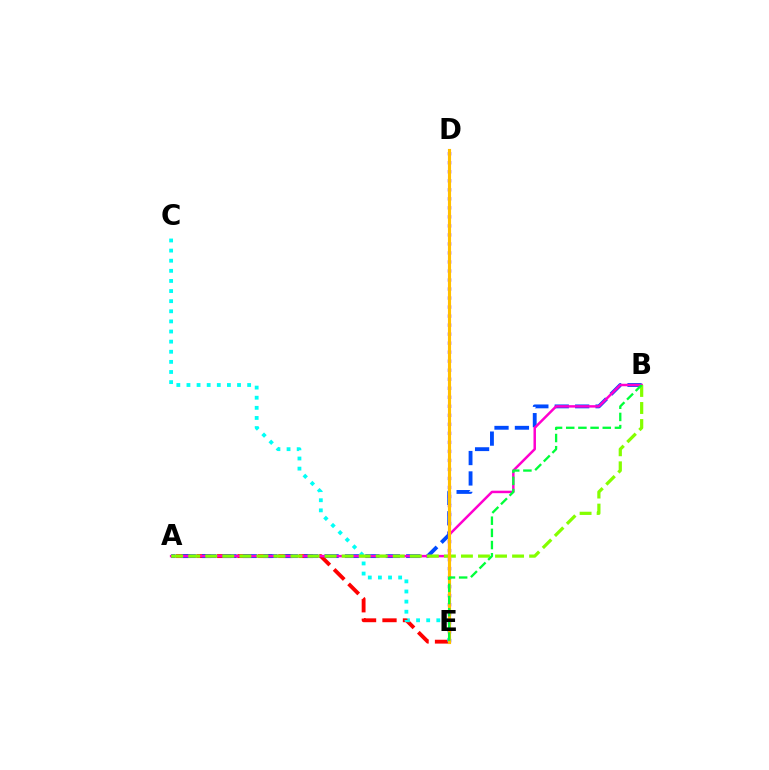{('A', 'E'): [{'color': '#ff0000', 'line_style': 'dashed', 'thickness': 2.78}], ('A', 'B'): [{'color': '#004bff', 'line_style': 'dashed', 'thickness': 2.77}, {'color': '#ff00cf', 'line_style': 'solid', 'thickness': 1.79}, {'color': '#84ff00', 'line_style': 'dashed', 'thickness': 2.32}], ('C', 'E'): [{'color': '#00fff6', 'line_style': 'dotted', 'thickness': 2.75}], ('D', 'E'): [{'color': '#7200ff', 'line_style': 'dotted', 'thickness': 2.45}, {'color': '#ffbd00', 'line_style': 'solid', 'thickness': 2.25}], ('B', 'E'): [{'color': '#00ff39', 'line_style': 'dashed', 'thickness': 1.65}]}